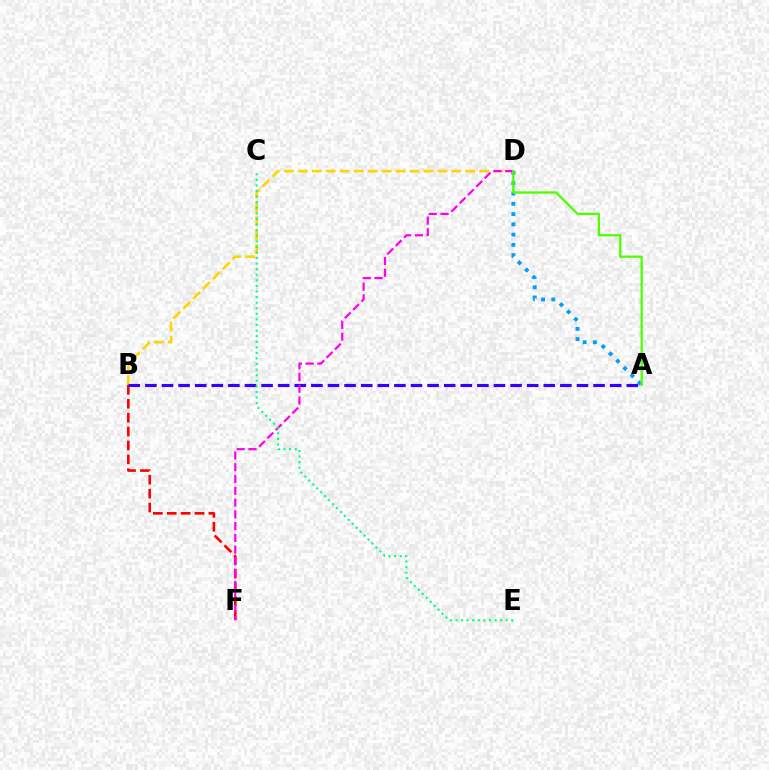{('B', 'F'): [{'color': '#ff0000', 'line_style': 'dashed', 'thickness': 1.89}], ('B', 'D'): [{'color': '#ffd500', 'line_style': 'dashed', 'thickness': 1.9}], ('A', 'D'): [{'color': '#009eff', 'line_style': 'dotted', 'thickness': 2.79}, {'color': '#4fff00', 'line_style': 'solid', 'thickness': 1.65}], ('A', 'B'): [{'color': '#3700ff', 'line_style': 'dashed', 'thickness': 2.26}], ('D', 'F'): [{'color': '#ff00ed', 'line_style': 'dashed', 'thickness': 1.6}], ('C', 'E'): [{'color': '#00ff86', 'line_style': 'dotted', 'thickness': 1.52}]}